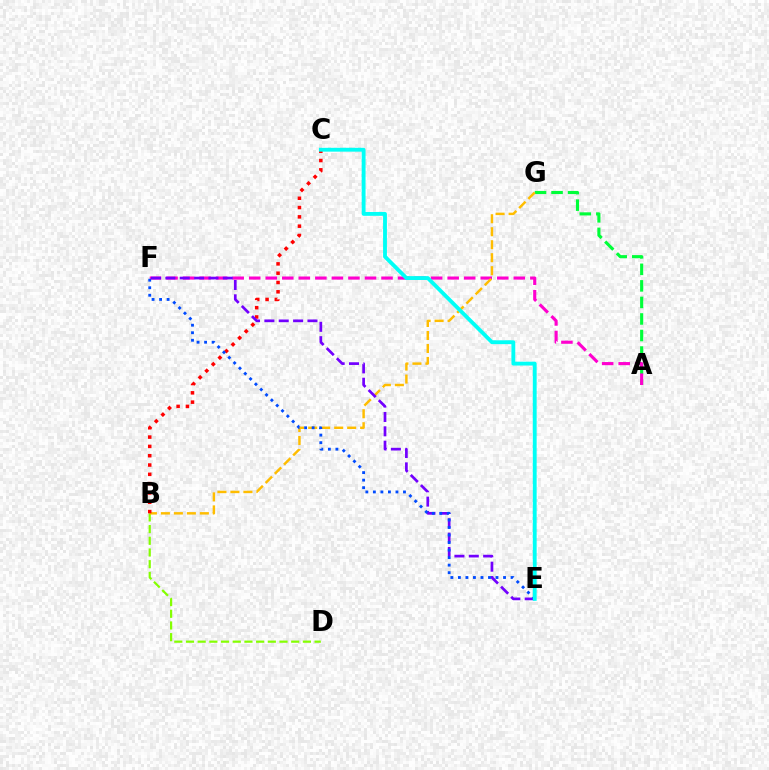{('A', 'G'): [{'color': '#00ff39', 'line_style': 'dashed', 'thickness': 2.25}], ('B', 'D'): [{'color': '#84ff00', 'line_style': 'dashed', 'thickness': 1.59}], ('A', 'F'): [{'color': '#ff00cf', 'line_style': 'dashed', 'thickness': 2.25}], ('B', 'G'): [{'color': '#ffbd00', 'line_style': 'dashed', 'thickness': 1.76}], ('B', 'C'): [{'color': '#ff0000', 'line_style': 'dotted', 'thickness': 2.53}], ('E', 'F'): [{'color': '#7200ff', 'line_style': 'dashed', 'thickness': 1.95}, {'color': '#004bff', 'line_style': 'dotted', 'thickness': 2.04}], ('C', 'E'): [{'color': '#00fff6', 'line_style': 'solid', 'thickness': 2.77}]}